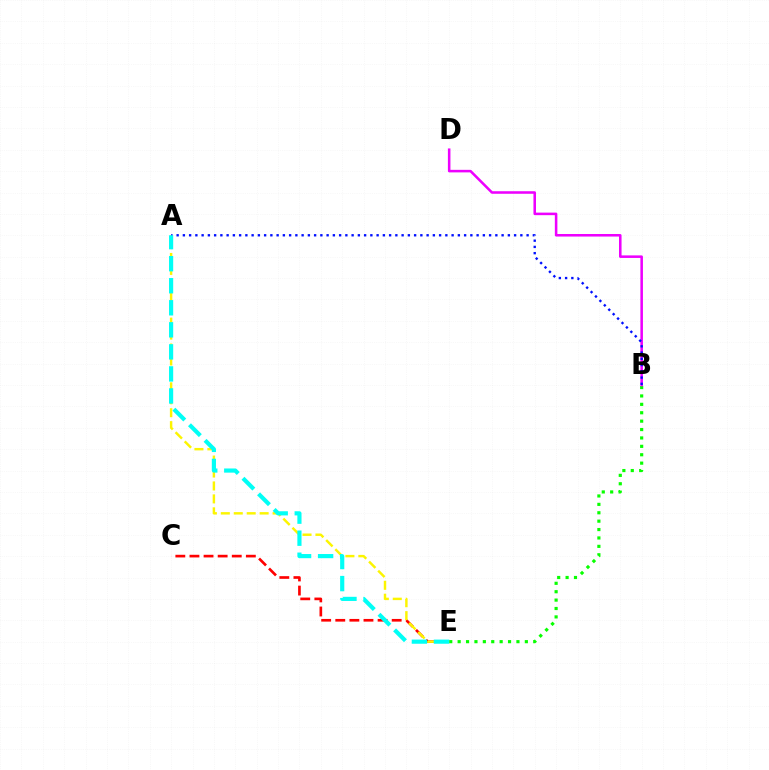{('C', 'E'): [{'color': '#ff0000', 'line_style': 'dashed', 'thickness': 1.92}], ('A', 'E'): [{'color': '#fcf500', 'line_style': 'dashed', 'thickness': 1.76}, {'color': '#00fff6', 'line_style': 'dashed', 'thickness': 2.99}], ('B', 'E'): [{'color': '#08ff00', 'line_style': 'dotted', 'thickness': 2.28}], ('B', 'D'): [{'color': '#ee00ff', 'line_style': 'solid', 'thickness': 1.84}], ('A', 'B'): [{'color': '#0010ff', 'line_style': 'dotted', 'thickness': 1.7}]}